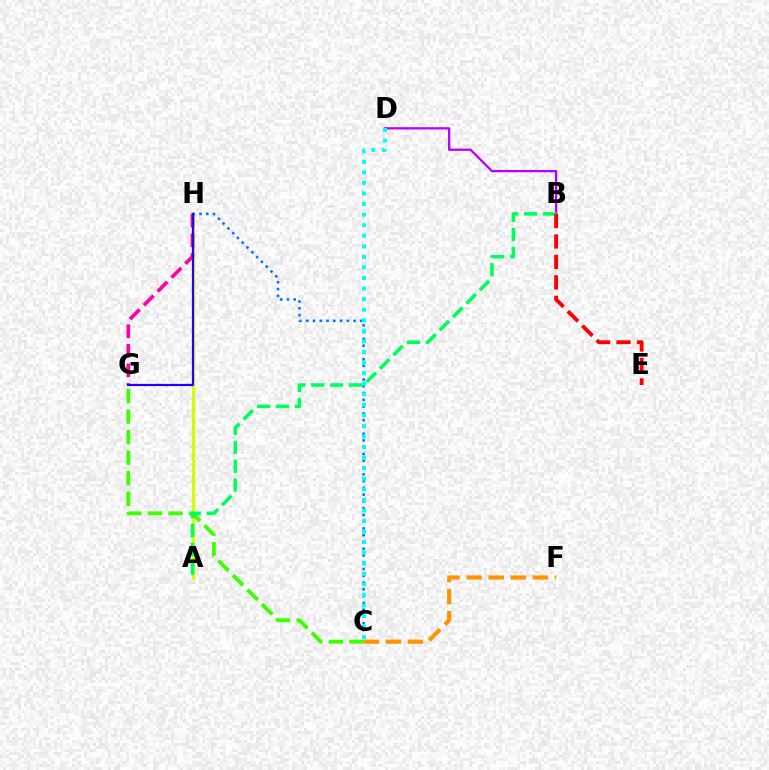{('A', 'H'): [{'color': '#d1ff00', 'line_style': 'solid', 'thickness': 2.3}], ('B', 'D'): [{'color': '#b900ff', 'line_style': 'solid', 'thickness': 1.65}], ('C', 'G'): [{'color': '#3dff00', 'line_style': 'dashed', 'thickness': 2.79}], ('G', 'H'): [{'color': '#ff00ac', 'line_style': 'dashed', 'thickness': 2.66}, {'color': '#2500ff', 'line_style': 'solid', 'thickness': 1.57}], ('C', 'F'): [{'color': '#ff9400', 'line_style': 'dashed', 'thickness': 3.0}], ('C', 'H'): [{'color': '#0074ff', 'line_style': 'dotted', 'thickness': 1.84}], ('A', 'B'): [{'color': '#00ff5c', 'line_style': 'dashed', 'thickness': 2.57}], ('B', 'E'): [{'color': '#ff0000', 'line_style': 'dashed', 'thickness': 2.78}], ('C', 'D'): [{'color': '#00fff6', 'line_style': 'dotted', 'thickness': 2.87}]}